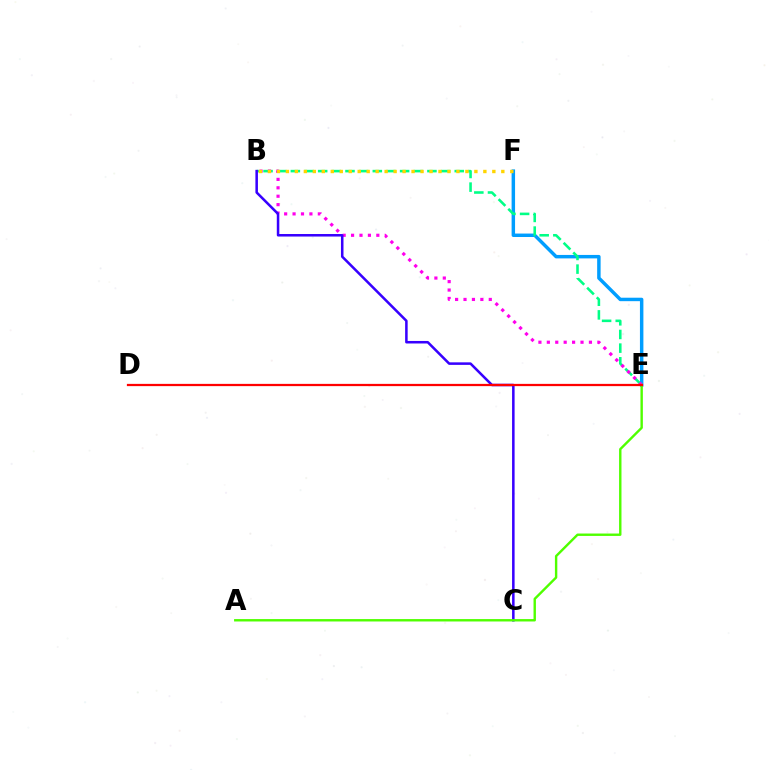{('E', 'F'): [{'color': '#009eff', 'line_style': 'solid', 'thickness': 2.49}], ('B', 'E'): [{'color': '#00ff86', 'line_style': 'dashed', 'thickness': 1.86}, {'color': '#ff00ed', 'line_style': 'dotted', 'thickness': 2.29}], ('B', 'C'): [{'color': '#3700ff', 'line_style': 'solid', 'thickness': 1.82}], ('A', 'E'): [{'color': '#4fff00', 'line_style': 'solid', 'thickness': 1.73}], ('D', 'E'): [{'color': '#ff0000', 'line_style': 'solid', 'thickness': 1.62}], ('B', 'F'): [{'color': '#ffd500', 'line_style': 'dotted', 'thickness': 2.44}]}